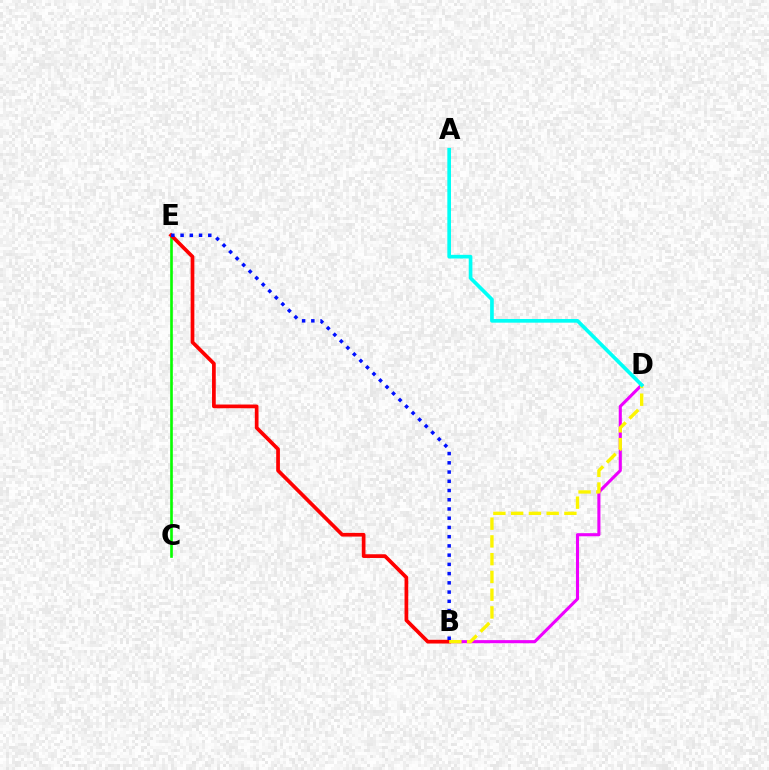{('C', 'E'): [{'color': '#08ff00', 'line_style': 'solid', 'thickness': 1.9}], ('B', 'D'): [{'color': '#ee00ff', 'line_style': 'solid', 'thickness': 2.23}, {'color': '#fcf500', 'line_style': 'dashed', 'thickness': 2.41}], ('B', 'E'): [{'color': '#ff0000', 'line_style': 'solid', 'thickness': 2.67}, {'color': '#0010ff', 'line_style': 'dotted', 'thickness': 2.51}], ('A', 'D'): [{'color': '#00fff6', 'line_style': 'solid', 'thickness': 2.64}]}